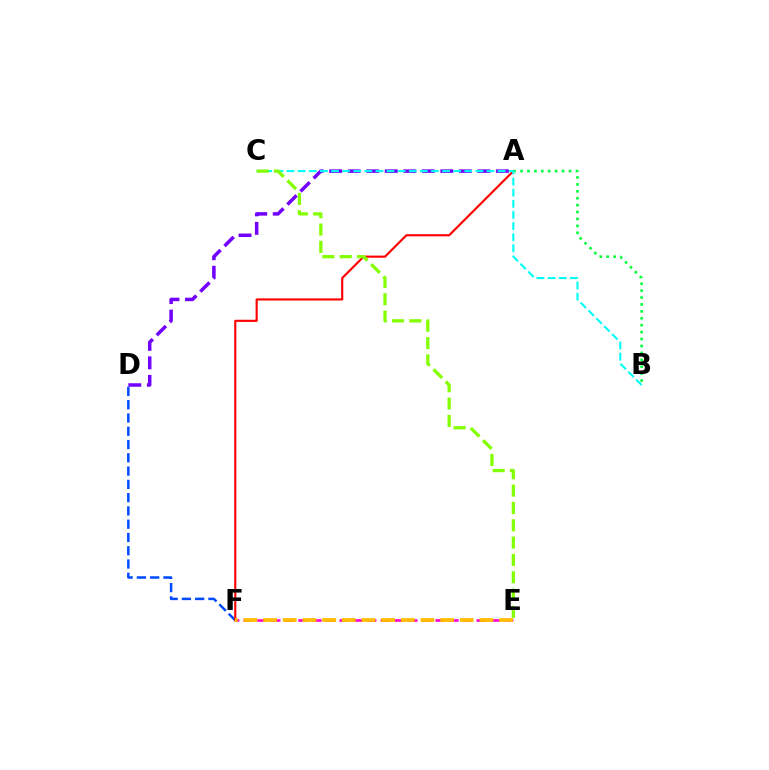{('D', 'F'): [{'color': '#004bff', 'line_style': 'dashed', 'thickness': 1.8}], ('A', 'F'): [{'color': '#ff0000', 'line_style': 'solid', 'thickness': 1.54}], ('E', 'F'): [{'color': '#ff00cf', 'line_style': 'dashed', 'thickness': 1.86}, {'color': '#ffbd00', 'line_style': 'dashed', 'thickness': 2.67}], ('A', 'B'): [{'color': '#00ff39', 'line_style': 'dotted', 'thickness': 1.88}], ('A', 'D'): [{'color': '#7200ff', 'line_style': 'dashed', 'thickness': 2.52}], ('B', 'C'): [{'color': '#00fff6', 'line_style': 'dashed', 'thickness': 1.51}], ('C', 'E'): [{'color': '#84ff00', 'line_style': 'dashed', 'thickness': 2.35}]}